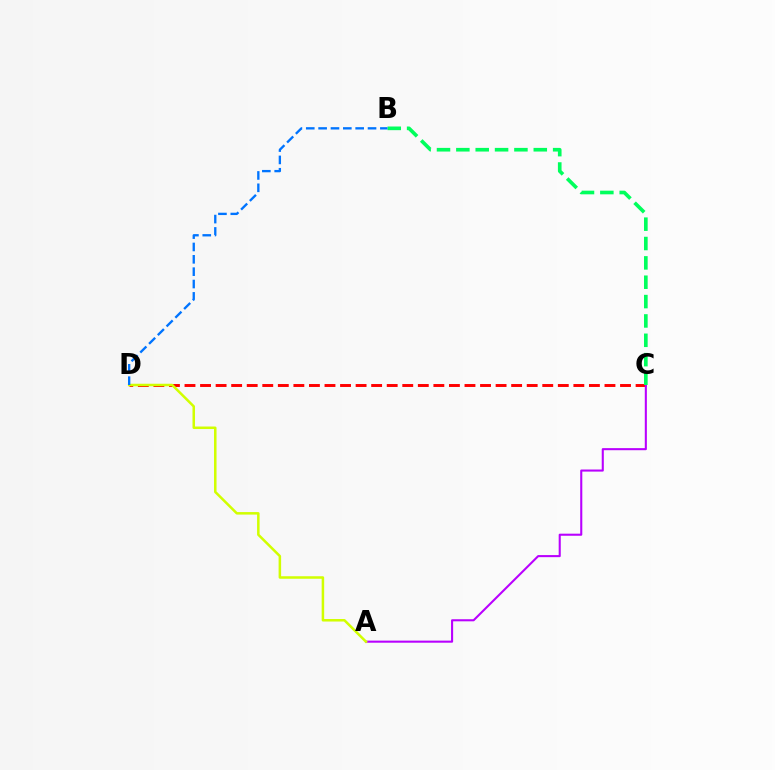{('C', 'D'): [{'color': '#ff0000', 'line_style': 'dashed', 'thickness': 2.11}], ('A', 'C'): [{'color': '#b900ff', 'line_style': 'solid', 'thickness': 1.5}], ('B', 'C'): [{'color': '#00ff5c', 'line_style': 'dashed', 'thickness': 2.63}], ('A', 'D'): [{'color': '#d1ff00', 'line_style': 'solid', 'thickness': 1.81}], ('B', 'D'): [{'color': '#0074ff', 'line_style': 'dashed', 'thickness': 1.68}]}